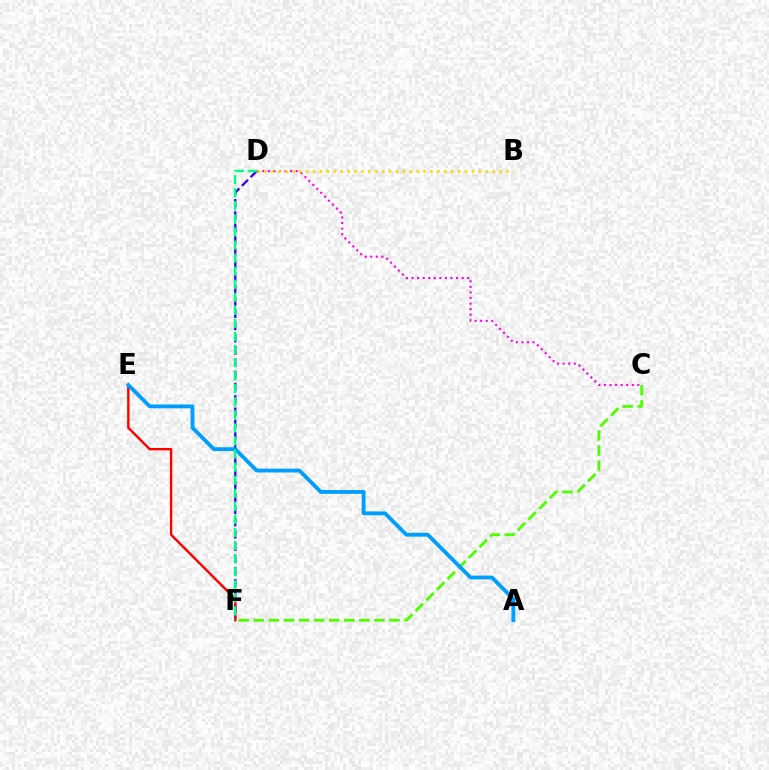{('D', 'F'): [{'color': '#3700ff', 'line_style': 'dashed', 'thickness': 1.67}, {'color': '#00ff86', 'line_style': 'dashed', 'thickness': 1.78}], ('C', 'F'): [{'color': '#4fff00', 'line_style': 'dashed', 'thickness': 2.05}], ('C', 'D'): [{'color': '#ff00ed', 'line_style': 'dotted', 'thickness': 1.51}], ('E', 'F'): [{'color': '#ff0000', 'line_style': 'solid', 'thickness': 1.73}], ('B', 'D'): [{'color': '#ffd500', 'line_style': 'dotted', 'thickness': 1.88}], ('A', 'E'): [{'color': '#009eff', 'line_style': 'solid', 'thickness': 2.75}]}